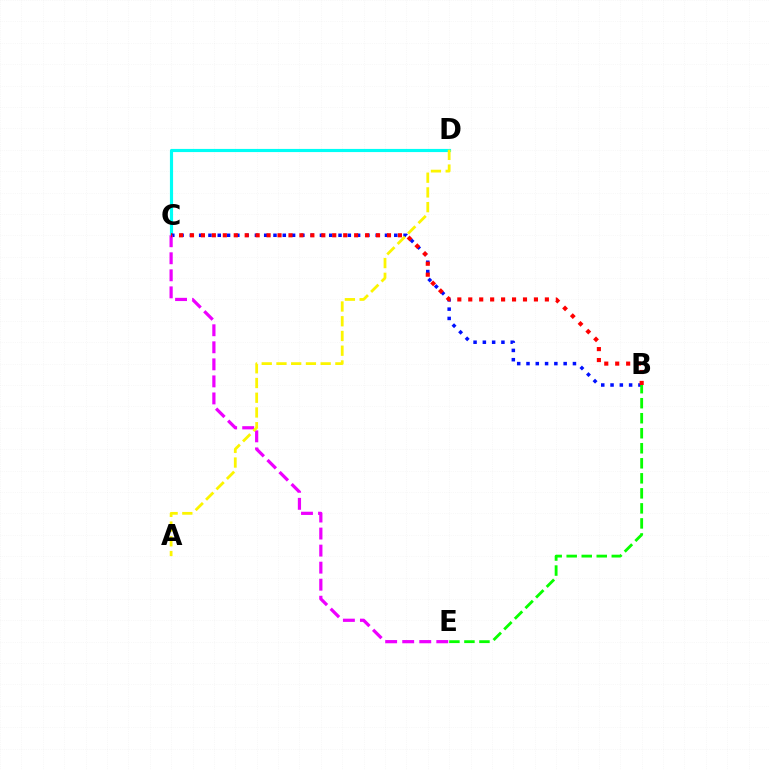{('C', 'D'): [{'color': '#00fff6', 'line_style': 'solid', 'thickness': 2.26}], ('B', 'C'): [{'color': '#0010ff', 'line_style': 'dotted', 'thickness': 2.52}, {'color': '#ff0000', 'line_style': 'dotted', 'thickness': 2.97}], ('C', 'E'): [{'color': '#ee00ff', 'line_style': 'dashed', 'thickness': 2.32}], ('B', 'E'): [{'color': '#08ff00', 'line_style': 'dashed', 'thickness': 2.04}], ('A', 'D'): [{'color': '#fcf500', 'line_style': 'dashed', 'thickness': 2.0}]}